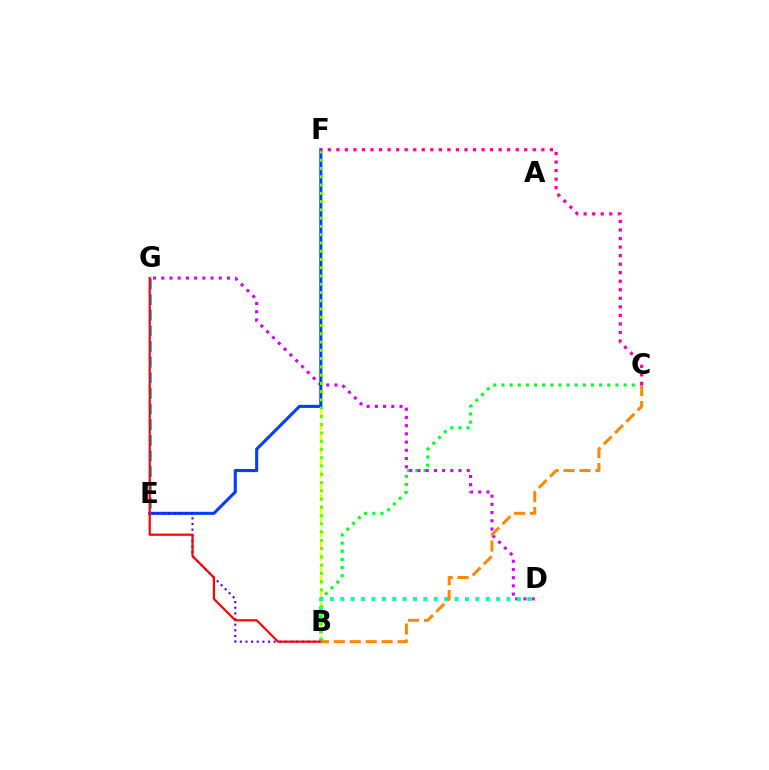{('B', 'F'): [{'color': '#eeff00', 'line_style': 'dashed', 'thickness': 1.61}, {'color': '#66ff00', 'line_style': 'dotted', 'thickness': 2.24}], ('B', 'C'): [{'color': '#00ff27', 'line_style': 'dotted', 'thickness': 2.21}, {'color': '#ff8800', 'line_style': 'dashed', 'thickness': 2.17}], ('D', 'G'): [{'color': '#d600ff', 'line_style': 'dotted', 'thickness': 2.23}], ('E', 'F'): [{'color': '#003fff', 'line_style': 'solid', 'thickness': 2.22}], ('E', 'G'): [{'color': '#00c7ff', 'line_style': 'dashed', 'thickness': 2.12}], ('B', 'E'): [{'color': '#4f00ff', 'line_style': 'dotted', 'thickness': 1.53}], ('B', 'D'): [{'color': '#00ffaf', 'line_style': 'dotted', 'thickness': 2.82}], ('B', 'G'): [{'color': '#ff0000', 'line_style': 'solid', 'thickness': 1.57}], ('C', 'F'): [{'color': '#ff00a0', 'line_style': 'dotted', 'thickness': 2.32}]}